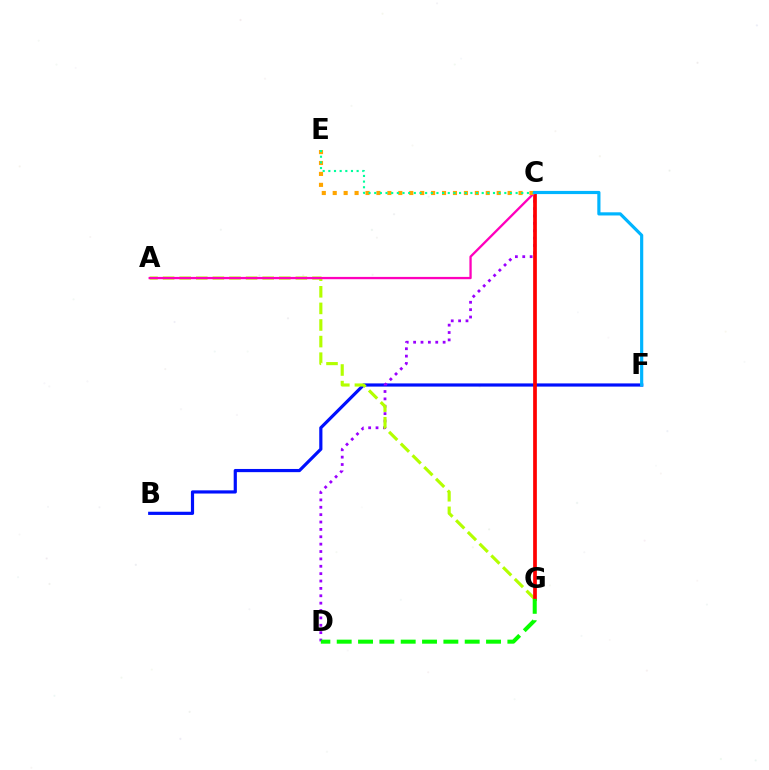{('B', 'F'): [{'color': '#0010ff', 'line_style': 'solid', 'thickness': 2.29}], ('C', 'D'): [{'color': '#9b00ff', 'line_style': 'dotted', 'thickness': 2.0}], ('A', 'G'): [{'color': '#b3ff00', 'line_style': 'dashed', 'thickness': 2.25}], ('C', 'G'): [{'color': '#ff0000', 'line_style': 'solid', 'thickness': 2.67}], ('A', 'C'): [{'color': '#ff00bd', 'line_style': 'solid', 'thickness': 1.66}], ('C', 'E'): [{'color': '#ffa500', 'line_style': 'dotted', 'thickness': 2.97}, {'color': '#00ff9d', 'line_style': 'dotted', 'thickness': 1.54}], ('D', 'G'): [{'color': '#08ff00', 'line_style': 'dashed', 'thickness': 2.9}], ('C', 'F'): [{'color': '#00b5ff', 'line_style': 'solid', 'thickness': 2.29}]}